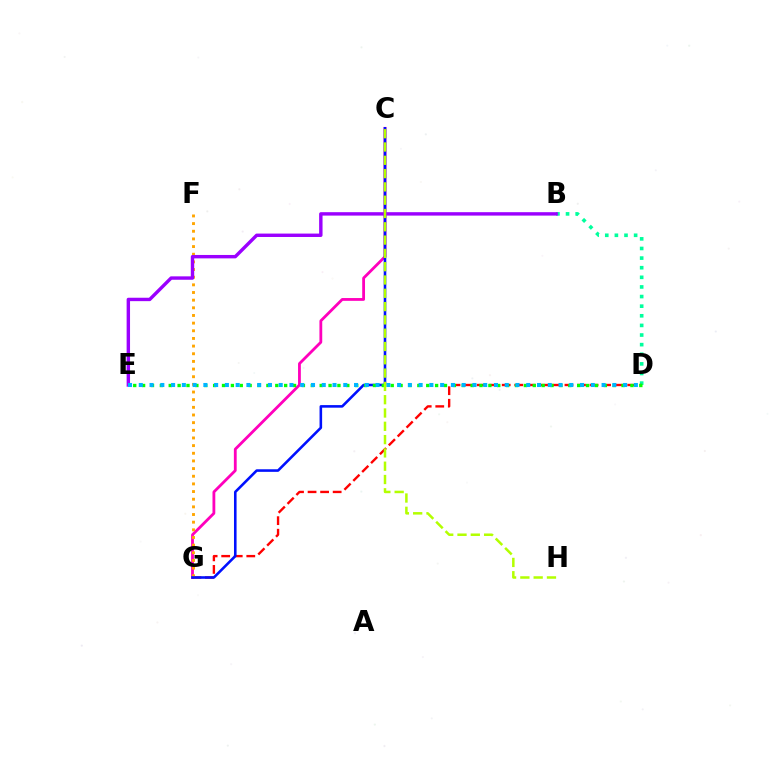{('C', 'G'): [{'color': '#ff00bd', 'line_style': 'solid', 'thickness': 2.02}, {'color': '#0010ff', 'line_style': 'solid', 'thickness': 1.86}], ('B', 'D'): [{'color': '#00ff9d', 'line_style': 'dotted', 'thickness': 2.61}], ('D', 'G'): [{'color': '#ff0000', 'line_style': 'dashed', 'thickness': 1.7}], ('F', 'G'): [{'color': '#ffa500', 'line_style': 'dotted', 'thickness': 2.08}], ('B', 'E'): [{'color': '#9b00ff', 'line_style': 'solid', 'thickness': 2.45}], ('D', 'E'): [{'color': '#08ff00', 'line_style': 'dotted', 'thickness': 2.41}, {'color': '#00b5ff', 'line_style': 'dotted', 'thickness': 2.92}], ('C', 'H'): [{'color': '#b3ff00', 'line_style': 'dashed', 'thickness': 1.81}]}